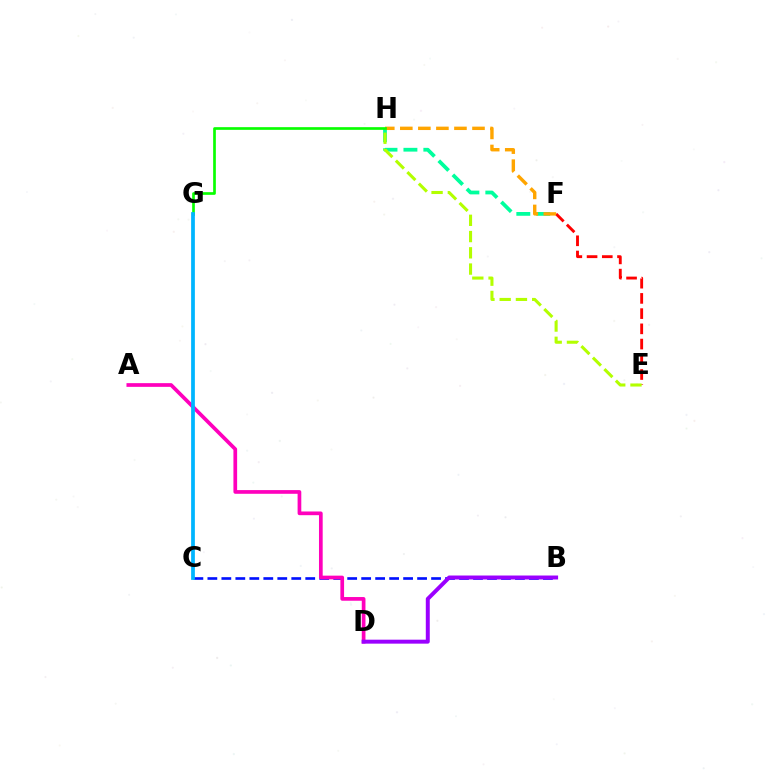{('F', 'H'): [{'color': '#00ff9d', 'line_style': 'dashed', 'thickness': 2.71}, {'color': '#ffa500', 'line_style': 'dashed', 'thickness': 2.45}], ('B', 'C'): [{'color': '#0010ff', 'line_style': 'dashed', 'thickness': 1.9}], ('E', 'F'): [{'color': '#ff0000', 'line_style': 'dashed', 'thickness': 2.07}], ('A', 'D'): [{'color': '#ff00bd', 'line_style': 'solid', 'thickness': 2.66}], ('E', 'H'): [{'color': '#b3ff00', 'line_style': 'dashed', 'thickness': 2.21}], ('B', 'D'): [{'color': '#9b00ff', 'line_style': 'solid', 'thickness': 2.85}], ('G', 'H'): [{'color': '#08ff00', 'line_style': 'solid', 'thickness': 1.93}], ('C', 'G'): [{'color': '#00b5ff', 'line_style': 'solid', 'thickness': 2.7}]}